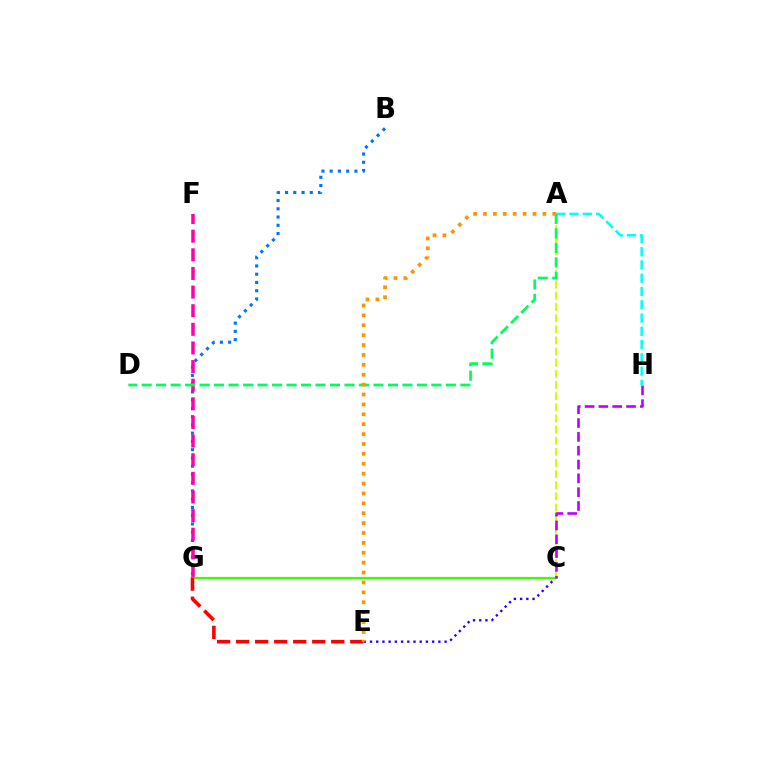{('A', 'H'): [{'color': '#00fff6', 'line_style': 'dashed', 'thickness': 1.8}], ('B', 'G'): [{'color': '#0074ff', 'line_style': 'dotted', 'thickness': 2.24}], ('C', 'E'): [{'color': '#2500ff', 'line_style': 'dotted', 'thickness': 1.69}], ('A', 'C'): [{'color': '#d1ff00', 'line_style': 'dashed', 'thickness': 1.51}], ('F', 'G'): [{'color': '#ff00ac', 'line_style': 'dashed', 'thickness': 2.53}], ('C', 'G'): [{'color': '#3dff00', 'line_style': 'solid', 'thickness': 1.61}], ('A', 'D'): [{'color': '#00ff5c', 'line_style': 'dashed', 'thickness': 1.97}], ('E', 'G'): [{'color': '#ff0000', 'line_style': 'dashed', 'thickness': 2.58}], ('A', 'E'): [{'color': '#ff9400', 'line_style': 'dotted', 'thickness': 2.69}], ('C', 'H'): [{'color': '#b900ff', 'line_style': 'dashed', 'thickness': 1.88}]}